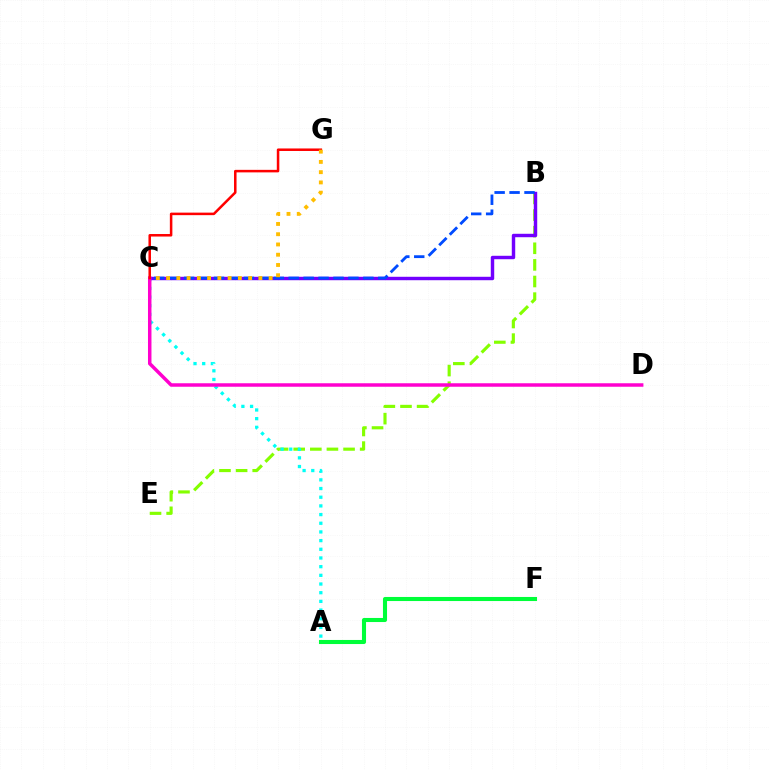{('B', 'E'): [{'color': '#84ff00', 'line_style': 'dashed', 'thickness': 2.26}], ('A', 'C'): [{'color': '#00fff6', 'line_style': 'dotted', 'thickness': 2.36}], ('B', 'C'): [{'color': '#7200ff', 'line_style': 'solid', 'thickness': 2.47}, {'color': '#004bff', 'line_style': 'dashed', 'thickness': 2.03}], ('C', 'D'): [{'color': '#ff00cf', 'line_style': 'solid', 'thickness': 2.51}], ('C', 'G'): [{'color': '#ff0000', 'line_style': 'solid', 'thickness': 1.82}, {'color': '#ffbd00', 'line_style': 'dotted', 'thickness': 2.79}], ('A', 'F'): [{'color': '#00ff39', 'line_style': 'solid', 'thickness': 2.94}]}